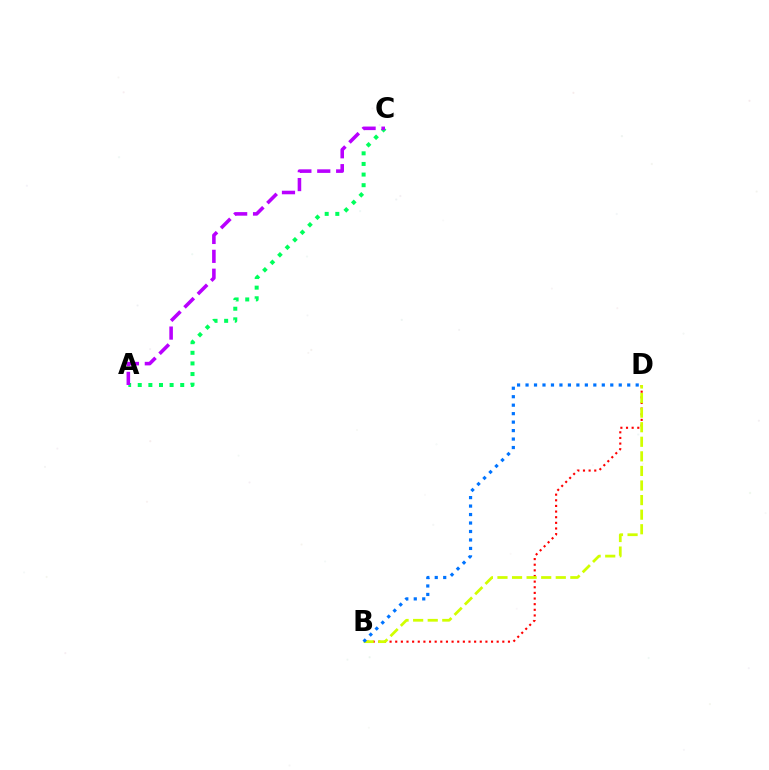{('A', 'C'): [{'color': '#00ff5c', 'line_style': 'dotted', 'thickness': 2.89}, {'color': '#b900ff', 'line_style': 'dashed', 'thickness': 2.57}], ('B', 'D'): [{'color': '#ff0000', 'line_style': 'dotted', 'thickness': 1.53}, {'color': '#d1ff00', 'line_style': 'dashed', 'thickness': 1.98}, {'color': '#0074ff', 'line_style': 'dotted', 'thickness': 2.3}]}